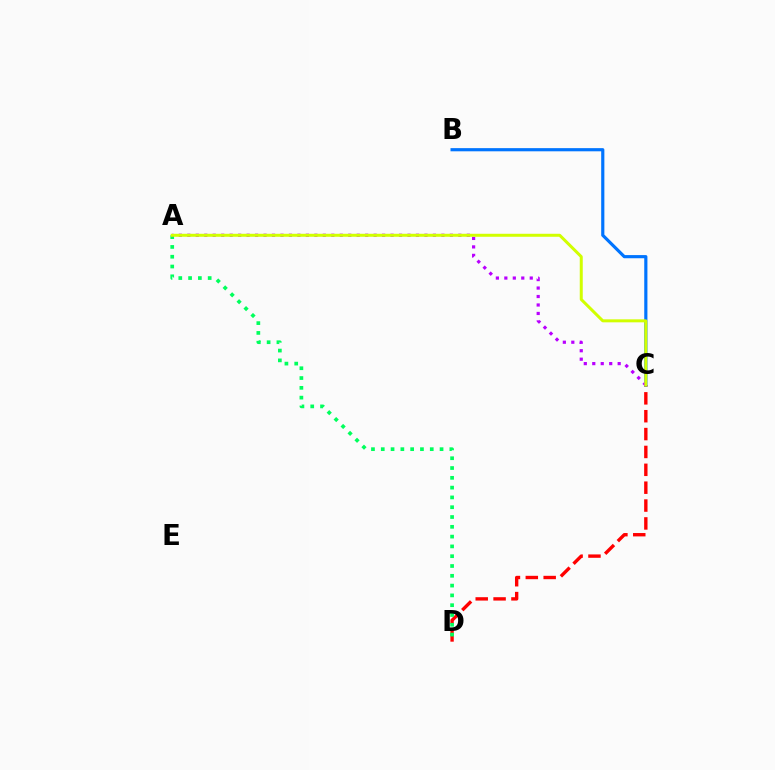{('C', 'D'): [{'color': '#ff0000', 'line_style': 'dashed', 'thickness': 2.43}], ('A', 'D'): [{'color': '#00ff5c', 'line_style': 'dotted', 'thickness': 2.66}], ('B', 'C'): [{'color': '#0074ff', 'line_style': 'solid', 'thickness': 2.28}], ('A', 'C'): [{'color': '#b900ff', 'line_style': 'dotted', 'thickness': 2.3}, {'color': '#d1ff00', 'line_style': 'solid', 'thickness': 2.16}]}